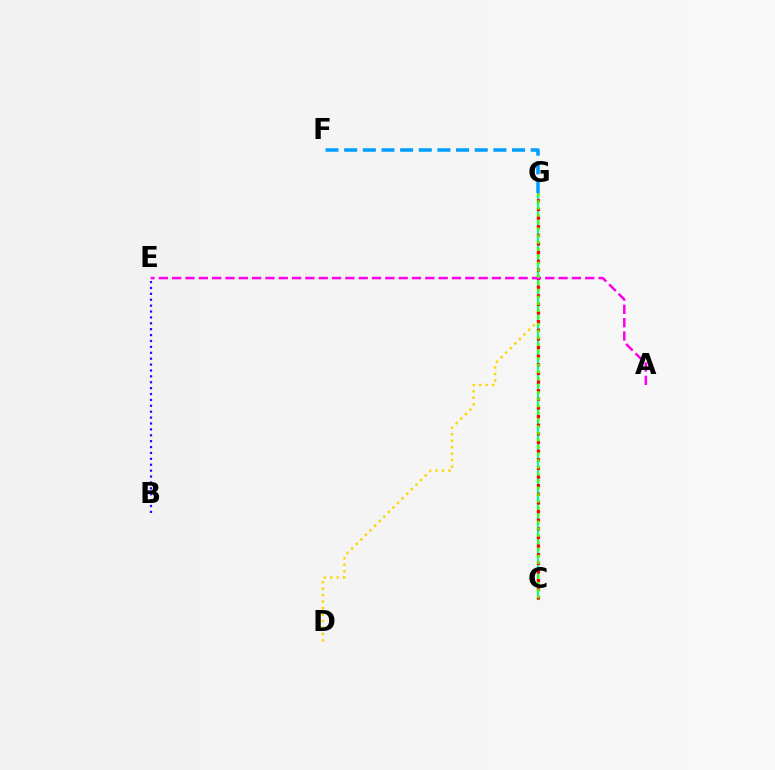{('D', 'G'): [{'color': '#ffd500', 'line_style': 'dotted', 'thickness': 1.76}], ('C', 'G'): [{'color': '#00ff86', 'line_style': 'solid', 'thickness': 1.55}, {'color': '#ff0000', 'line_style': 'dotted', 'thickness': 2.35}, {'color': '#4fff00', 'line_style': 'dotted', 'thickness': 1.85}], ('A', 'E'): [{'color': '#ff00ed', 'line_style': 'dashed', 'thickness': 1.81}], ('F', 'G'): [{'color': '#009eff', 'line_style': 'dashed', 'thickness': 2.53}], ('B', 'E'): [{'color': '#3700ff', 'line_style': 'dotted', 'thickness': 1.6}]}